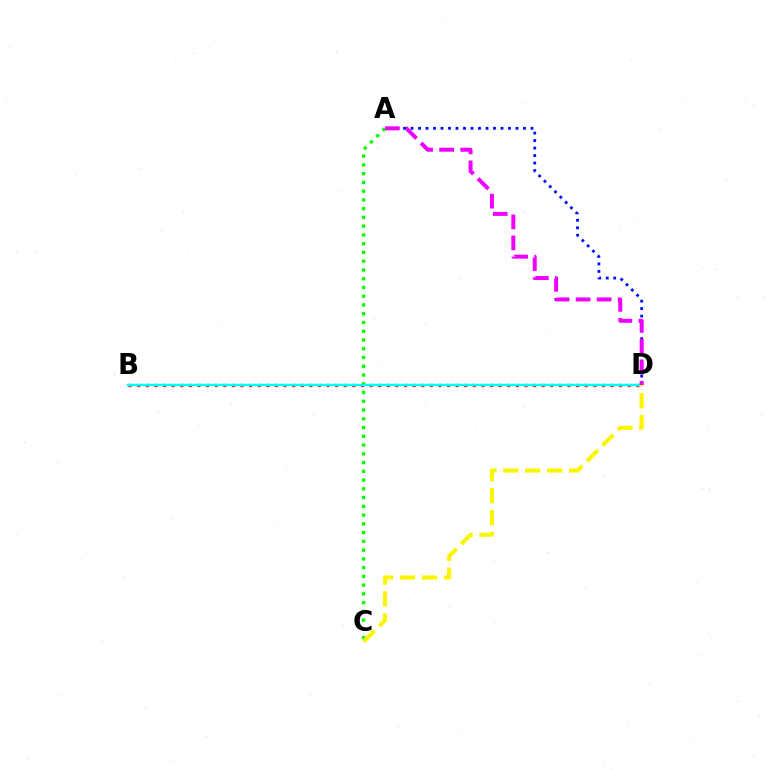{('A', 'C'): [{'color': '#08ff00', 'line_style': 'dotted', 'thickness': 2.38}], ('A', 'D'): [{'color': '#0010ff', 'line_style': 'dotted', 'thickness': 2.04}, {'color': '#ee00ff', 'line_style': 'dashed', 'thickness': 2.86}], ('B', 'D'): [{'color': '#ff0000', 'line_style': 'dotted', 'thickness': 2.34}, {'color': '#00fff6', 'line_style': 'solid', 'thickness': 1.78}], ('C', 'D'): [{'color': '#fcf500', 'line_style': 'dashed', 'thickness': 2.98}]}